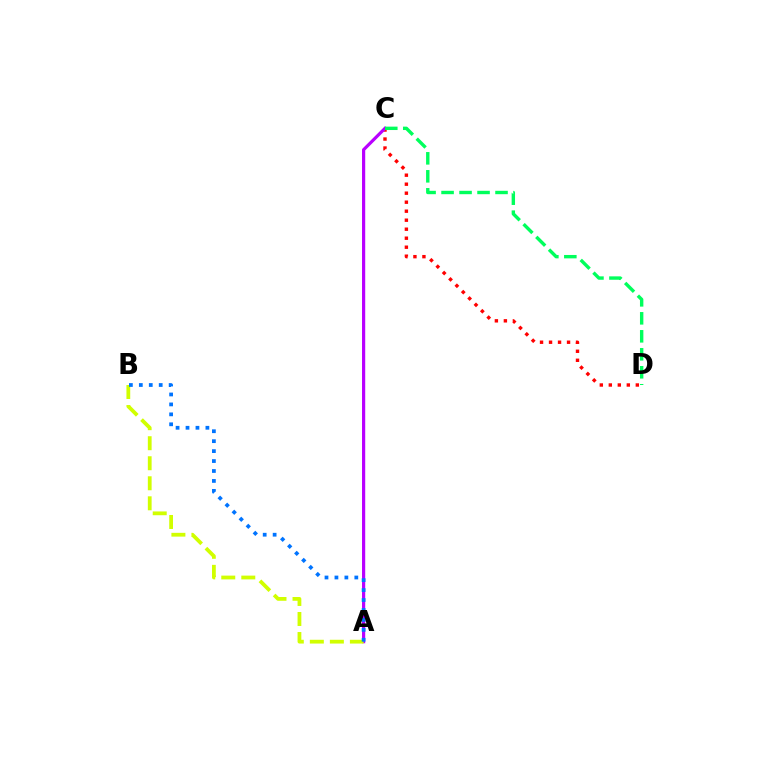{('C', 'D'): [{'color': '#ff0000', 'line_style': 'dotted', 'thickness': 2.45}, {'color': '#00ff5c', 'line_style': 'dashed', 'thickness': 2.44}], ('A', 'C'): [{'color': '#b900ff', 'line_style': 'solid', 'thickness': 2.3}], ('A', 'B'): [{'color': '#d1ff00', 'line_style': 'dashed', 'thickness': 2.72}, {'color': '#0074ff', 'line_style': 'dotted', 'thickness': 2.7}]}